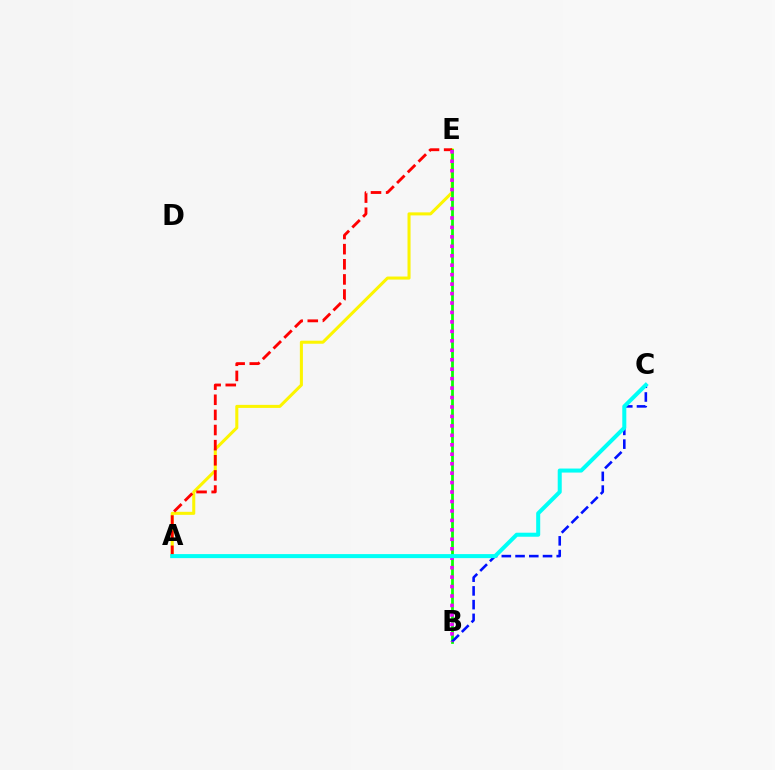{('A', 'E'): [{'color': '#fcf500', 'line_style': 'solid', 'thickness': 2.19}, {'color': '#ff0000', 'line_style': 'dashed', 'thickness': 2.06}], ('B', 'E'): [{'color': '#08ff00', 'line_style': 'solid', 'thickness': 1.98}, {'color': '#ee00ff', 'line_style': 'dotted', 'thickness': 2.57}], ('B', 'C'): [{'color': '#0010ff', 'line_style': 'dashed', 'thickness': 1.87}], ('A', 'C'): [{'color': '#00fff6', 'line_style': 'solid', 'thickness': 2.9}]}